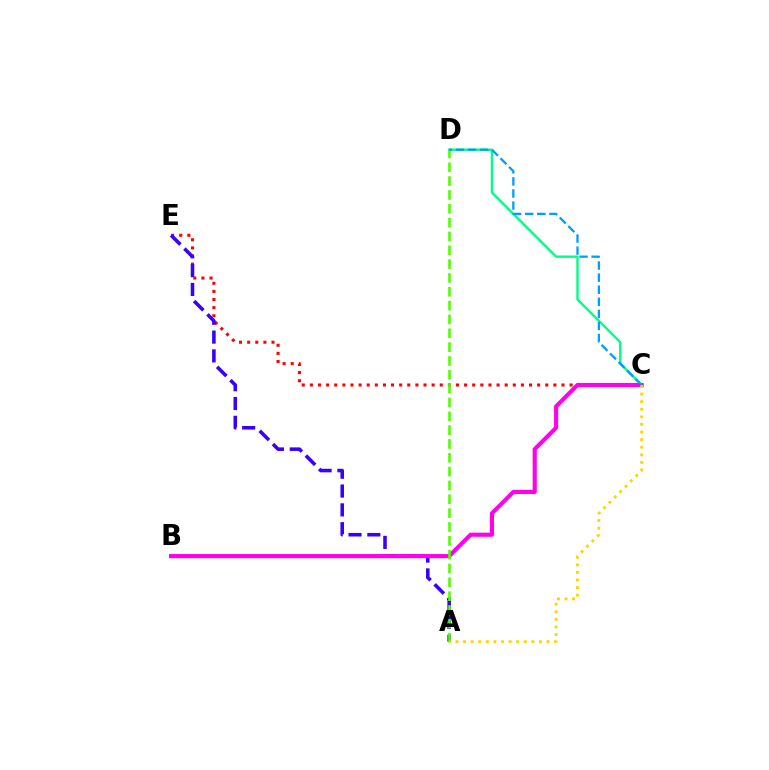{('C', 'E'): [{'color': '#ff0000', 'line_style': 'dotted', 'thickness': 2.21}], ('C', 'D'): [{'color': '#00ff86', 'line_style': 'solid', 'thickness': 1.73}, {'color': '#009eff', 'line_style': 'dashed', 'thickness': 1.64}], ('A', 'E'): [{'color': '#3700ff', 'line_style': 'dashed', 'thickness': 2.56}], ('B', 'C'): [{'color': '#ff00ed', 'line_style': 'solid', 'thickness': 2.98}], ('A', 'D'): [{'color': '#4fff00', 'line_style': 'dashed', 'thickness': 1.88}], ('A', 'C'): [{'color': '#ffd500', 'line_style': 'dotted', 'thickness': 2.06}]}